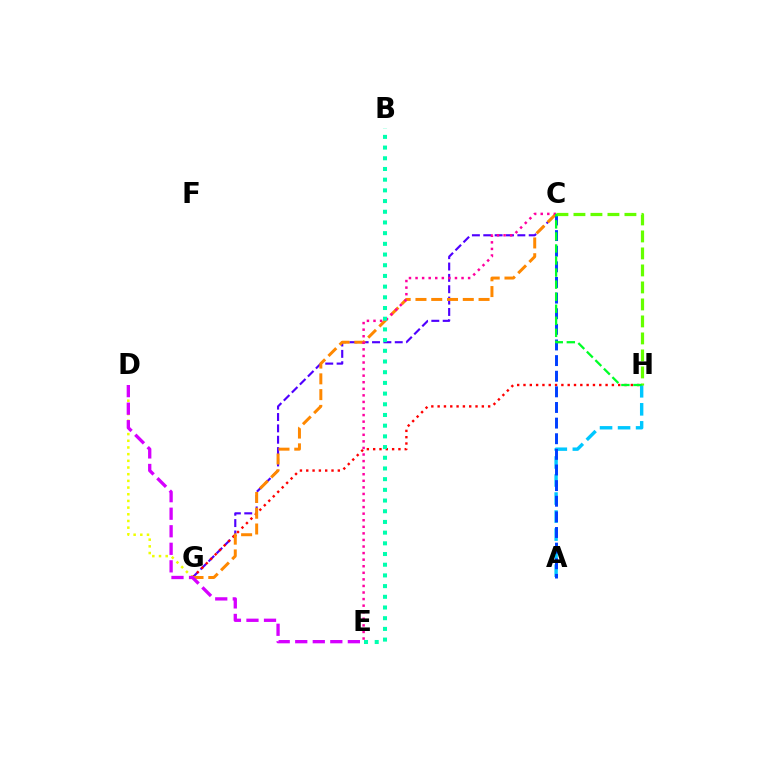{('D', 'G'): [{'color': '#eeff00', 'line_style': 'dotted', 'thickness': 1.82}], ('C', 'G'): [{'color': '#4f00ff', 'line_style': 'dashed', 'thickness': 1.54}, {'color': '#ff8800', 'line_style': 'dashed', 'thickness': 2.14}], ('G', 'H'): [{'color': '#ff0000', 'line_style': 'dotted', 'thickness': 1.72}], ('A', 'H'): [{'color': '#00c7ff', 'line_style': 'dashed', 'thickness': 2.45}], ('A', 'C'): [{'color': '#003fff', 'line_style': 'dashed', 'thickness': 2.12}], ('C', 'E'): [{'color': '#ff00a0', 'line_style': 'dotted', 'thickness': 1.79}], ('C', 'H'): [{'color': '#66ff00', 'line_style': 'dashed', 'thickness': 2.31}, {'color': '#00ff27', 'line_style': 'dashed', 'thickness': 1.64}], ('B', 'E'): [{'color': '#00ffaf', 'line_style': 'dotted', 'thickness': 2.91}], ('D', 'E'): [{'color': '#d600ff', 'line_style': 'dashed', 'thickness': 2.38}]}